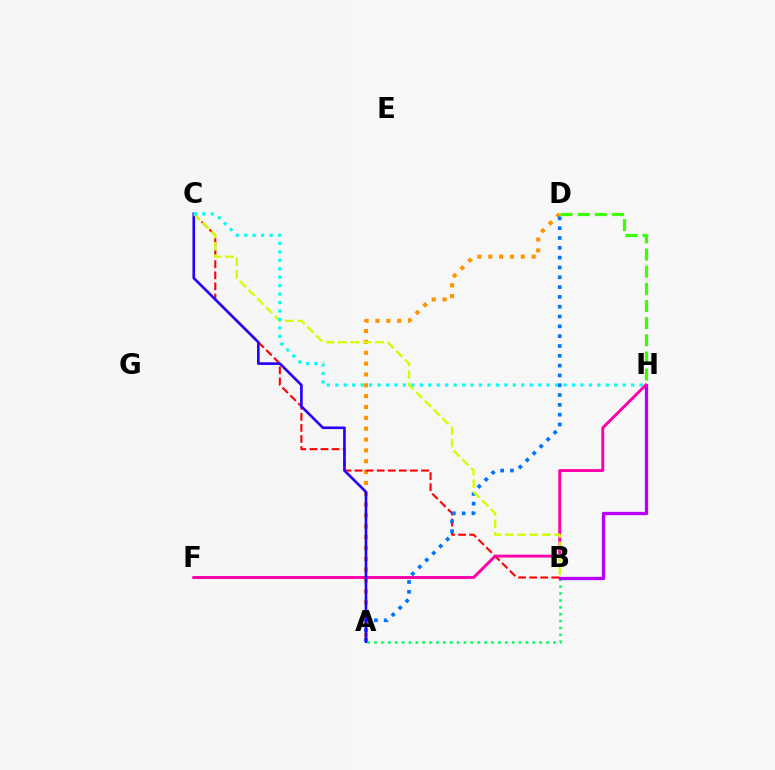{('A', 'D'): [{'color': '#ff9400', 'line_style': 'dotted', 'thickness': 2.95}, {'color': '#0074ff', 'line_style': 'dotted', 'thickness': 2.67}], ('B', 'C'): [{'color': '#ff0000', 'line_style': 'dashed', 'thickness': 1.51}, {'color': '#d1ff00', 'line_style': 'dashed', 'thickness': 1.68}], ('A', 'B'): [{'color': '#00ff5c', 'line_style': 'dotted', 'thickness': 1.87}], ('B', 'H'): [{'color': '#b900ff', 'line_style': 'solid', 'thickness': 2.38}], ('D', 'H'): [{'color': '#3dff00', 'line_style': 'dashed', 'thickness': 2.33}], ('F', 'H'): [{'color': '#ff00ac', 'line_style': 'solid', 'thickness': 2.11}], ('A', 'C'): [{'color': '#2500ff', 'line_style': 'solid', 'thickness': 1.89}], ('C', 'H'): [{'color': '#00fff6', 'line_style': 'dotted', 'thickness': 2.3}]}